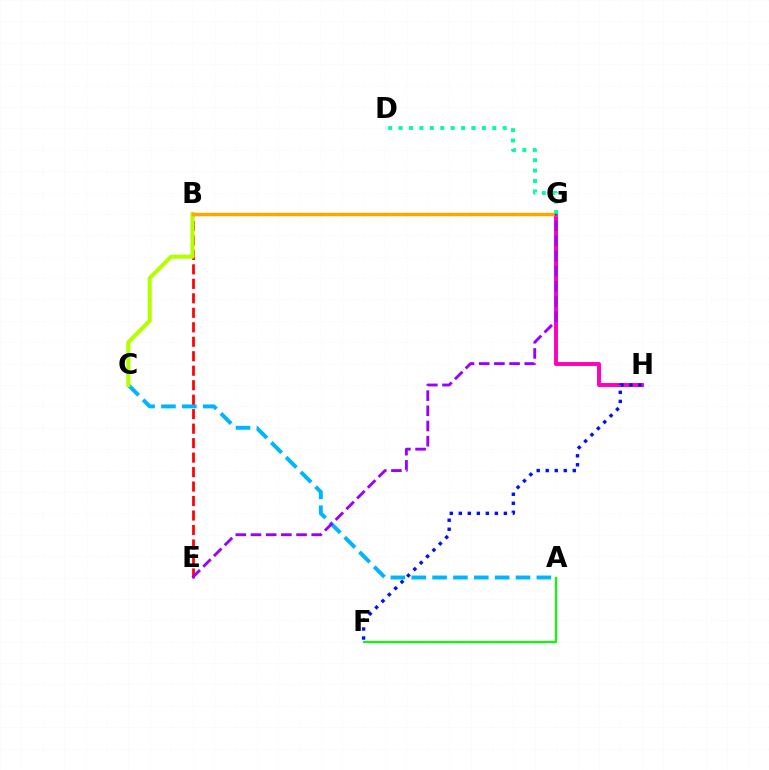{('A', 'C'): [{'color': '#00b5ff', 'line_style': 'dashed', 'thickness': 2.83}], ('A', 'F'): [{'color': '#08ff00', 'line_style': 'solid', 'thickness': 1.56}], ('G', 'H'): [{'color': '#ff00bd', 'line_style': 'solid', 'thickness': 2.82}], ('B', 'E'): [{'color': '#ff0000', 'line_style': 'dashed', 'thickness': 1.97}], ('F', 'H'): [{'color': '#0010ff', 'line_style': 'dotted', 'thickness': 2.45}], ('B', 'C'): [{'color': '#b3ff00', 'line_style': 'solid', 'thickness': 2.92}], ('B', 'G'): [{'color': '#ffa500', 'line_style': 'solid', 'thickness': 2.51}], ('D', 'G'): [{'color': '#00ff9d', 'line_style': 'dotted', 'thickness': 2.83}], ('E', 'G'): [{'color': '#9b00ff', 'line_style': 'dashed', 'thickness': 2.06}]}